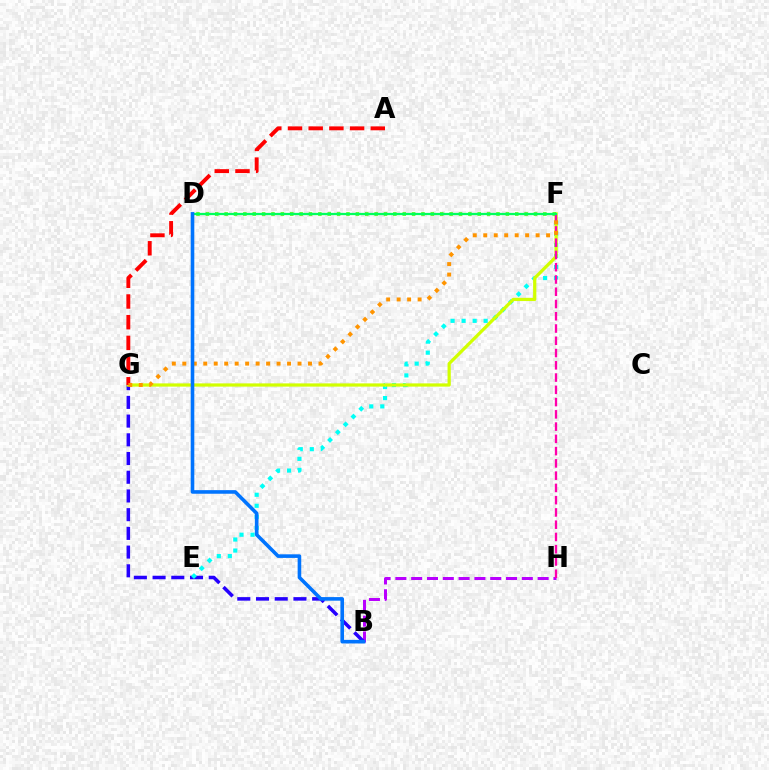{('B', 'H'): [{'color': '#b900ff', 'line_style': 'dashed', 'thickness': 2.15}], ('B', 'G'): [{'color': '#2500ff', 'line_style': 'dashed', 'thickness': 2.54}], ('E', 'F'): [{'color': '#00fff6', 'line_style': 'dotted', 'thickness': 3.0}], ('F', 'G'): [{'color': '#d1ff00', 'line_style': 'solid', 'thickness': 2.33}, {'color': '#ff9400', 'line_style': 'dotted', 'thickness': 2.85}], ('D', 'F'): [{'color': '#3dff00', 'line_style': 'dotted', 'thickness': 2.55}, {'color': '#00ff5c', 'line_style': 'solid', 'thickness': 1.62}], ('F', 'H'): [{'color': '#ff00ac', 'line_style': 'dashed', 'thickness': 1.67}], ('A', 'G'): [{'color': '#ff0000', 'line_style': 'dashed', 'thickness': 2.81}], ('B', 'D'): [{'color': '#0074ff', 'line_style': 'solid', 'thickness': 2.59}]}